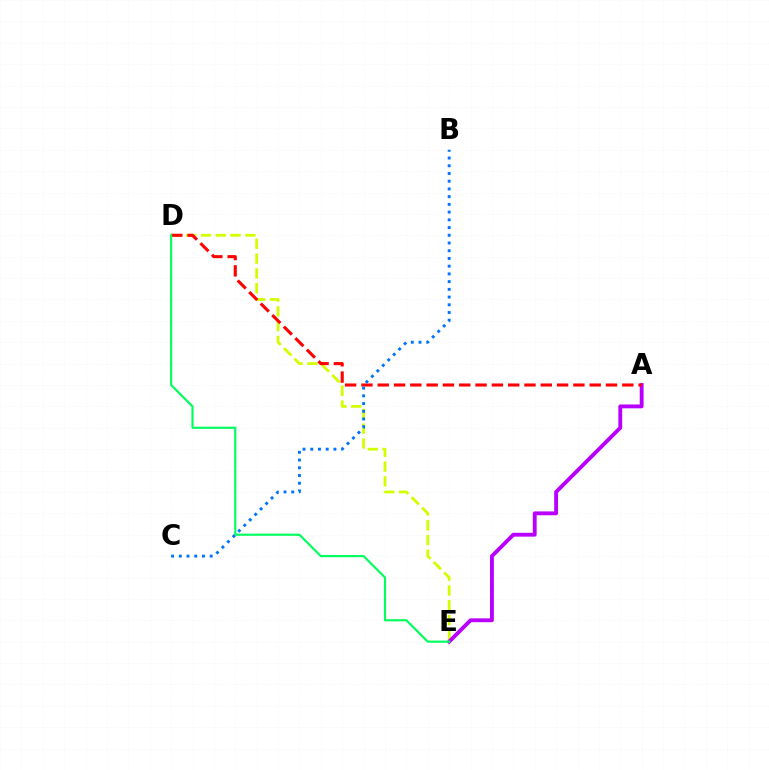{('D', 'E'): [{'color': '#d1ff00', 'line_style': 'dashed', 'thickness': 2.01}, {'color': '#00ff5c', 'line_style': 'solid', 'thickness': 1.56}], ('A', 'E'): [{'color': '#b900ff', 'line_style': 'solid', 'thickness': 2.78}], ('A', 'D'): [{'color': '#ff0000', 'line_style': 'dashed', 'thickness': 2.22}], ('B', 'C'): [{'color': '#0074ff', 'line_style': 'dotted', 'thickness': 2.1}]}